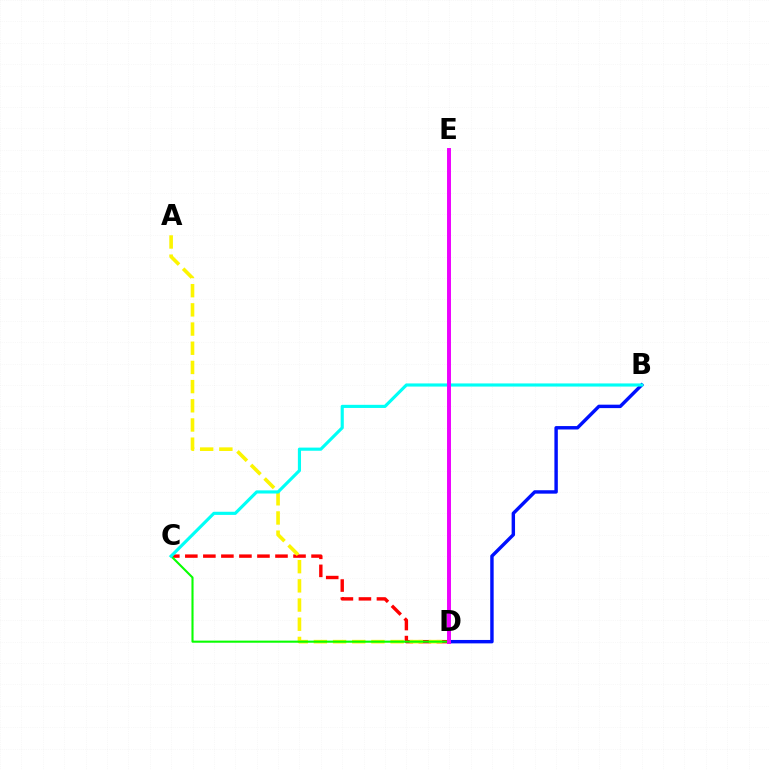{('B', 'D'): [{'color': '#0010ff', 'line_style': 'solid', 'thickness': 2.46}], ('C', 'D'): [{'color': '#ff0000', 'line_style': 'dashed', 'thickness': 2.45}, {'color': '#08ff00', 'line_style': 'solid', 'thickness': 1.51}], ('A', 'D'): [{'color': '#fcf500', 'line_style': 'dashed', 'thickness': 2.61}], ('B', 'C'): [{'color': '#00fff6', 'line_style': 'solid', 'thickness': 2.26}], ('D', 'E'): [{'color': '#ee00ff', 'line_style': 'solid', 'thickness': 2.84}]}